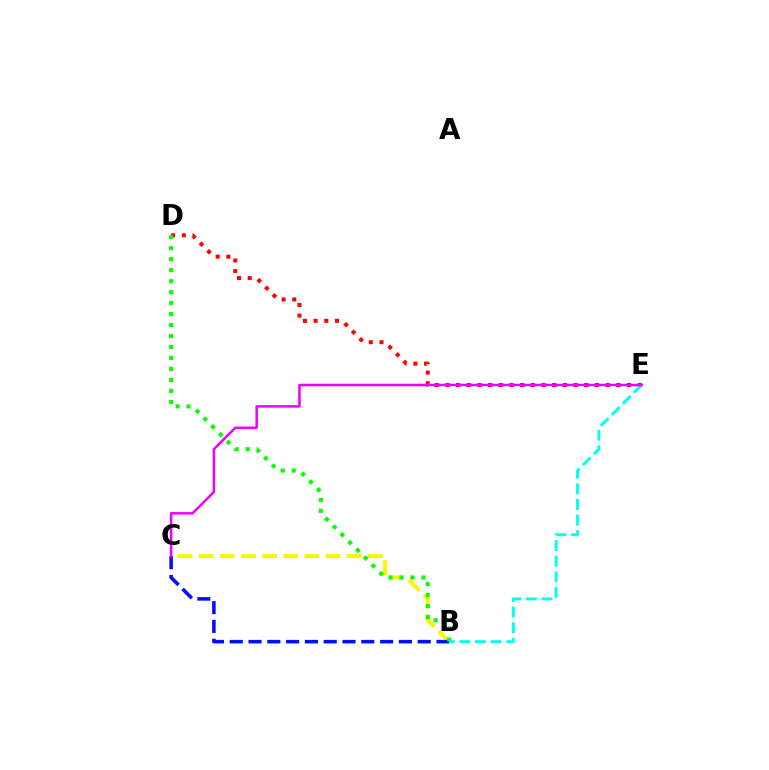{('B', 'C'): [{'color': '#fcf500', 'line_style': 'dashed', 'thickness': 2.87}, {'color': '#0010ff', 'line_style': 'dashed', 'thickness': 2.55}], ('D', 'E'): [{'color': '#ff0000', 'line_style': 'dotted', 'thickness': 2.9}], ('B', 'D'): [{'color': '#08ff00', 'line_style': 'dotted', 'thickness': 2.98}], ('B', 'E'): [{'color': '#00fff6', 'line_style': 'dashed', 'thickness': 2.12}], ('C', 'E'): [{'color': '#ee00ff', 'line_style': 'solid', 'thickness': 1.81}]}